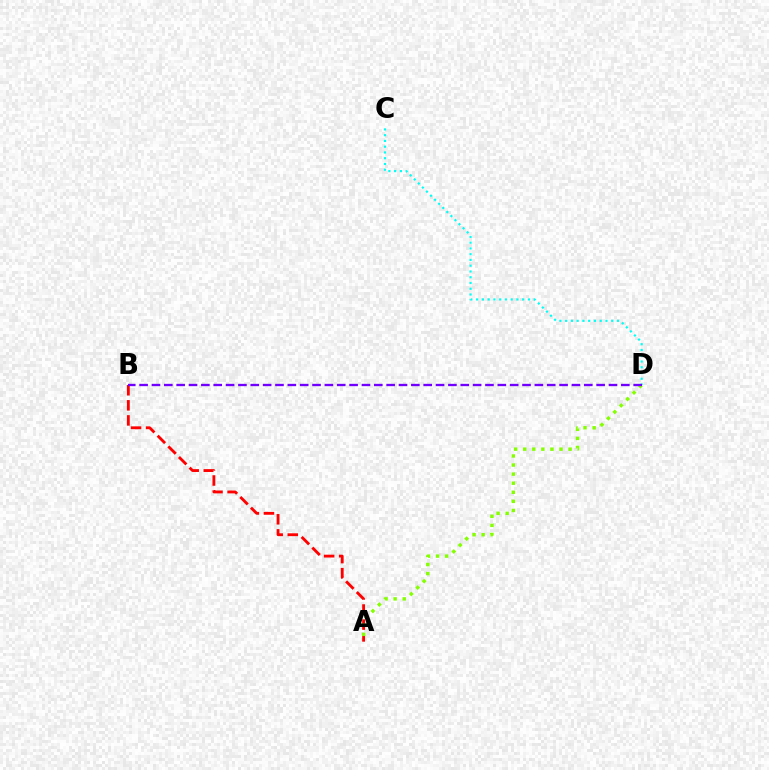{('A', 'B'): [{'color': '#ff0000', 'line_style': 'dashed', 'thickness': 2.05}], ('C', 'D'): [{'color': '#00fff6', 'line_style': 'dotted', 'thickness': 1.56}], ('A', 'D'): [{'color': '#84ff00', 'line_style': 'dotted', 'thickness': 2.47}], ('B', 'D'): [{'color': '#7200ff', 'line_style': 'dashed', 'thickness': 1.68}]}